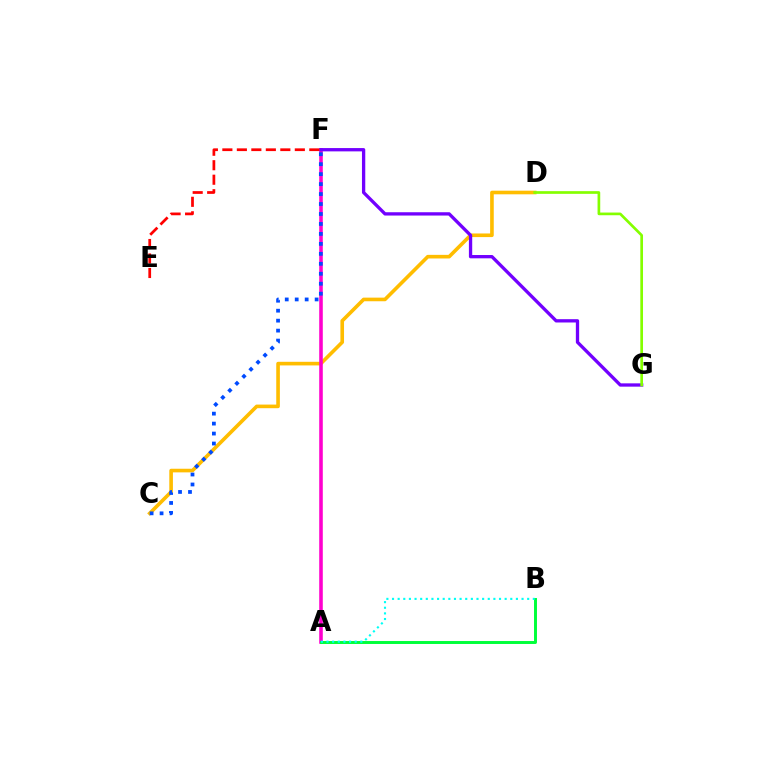{('C', 'D'): [{'color': '#ffbd00', 'line_style': 'solid', 'thickness': 2.61}], ('A', 'F'): [{'color': '#ff00cf', 'line_style': 'solid', 'thickness': 2.57}], ('A', 'B'): [{'color': '#00ff39', 'line_style': 'solid', 'thickness': 2.12}, {'color': '#00fff6', 'line_style': 'dotted', 'thickness': 1.53}], ('F', 'G'): [{'color': '#7200ff', 'line_style': 'solid', 'thickness': 2.38}], ('C', 'F'): [{'color': '#004bff', 'line_style': 'dotted', 'thickness': 2.71}], ('D', 'G'): [{'color': '#84ff00', 'line_style': 'solid', 'thickness': 1.94}], ('E', 'F'): [{'color': '#ff0000', 'line_style': 'dashed', 'thickness': 1.97}]}